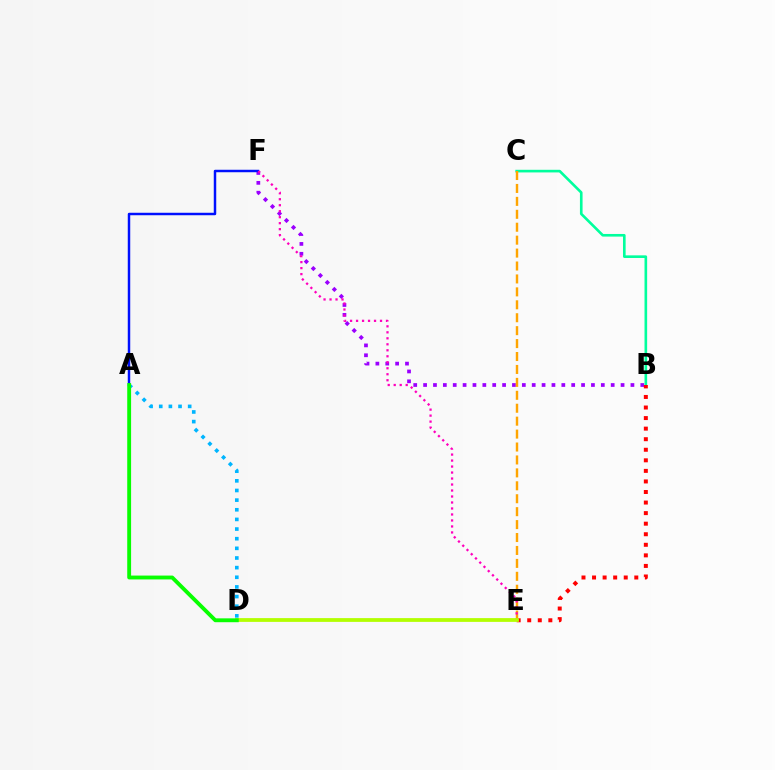{('B', 'F'): [{'color': '#9b00ff', 'line_style': 'dotted', 'thickness': 2.68}], ('A', 'D'): [{'color': '#00b5ff', 'line_style': 'dotted', 'thickness': 2.62}, {'color': '#08ff00', 'line_style': 'solid', 'thickness': 2.78}], ('A', 'F'): [{'color': '#0010ff', 'line_style': 'solid', 'thickness': 1.78}], ('B', 'C'): [{'color': '#00ff9d', 'line_style': 'solid', 'thickness': 1.9}], ('B', 'E'): [{'color': '#ff0000', 'line_style': 'dotted', 'thickness': 2.87}], ('C', 'E'): [{'color': '#ffa500', 'line_style': 'dashed', 'thickness': 1.76}], ('E', 'F'): [{'color': '#ff00bd', 'line_style': 'dotted', 'thickness': 1.63}], ('D', 'E'): [{'color': '#b3ff00', 'line_style': 'solid', 'thickness': 2.72}]}